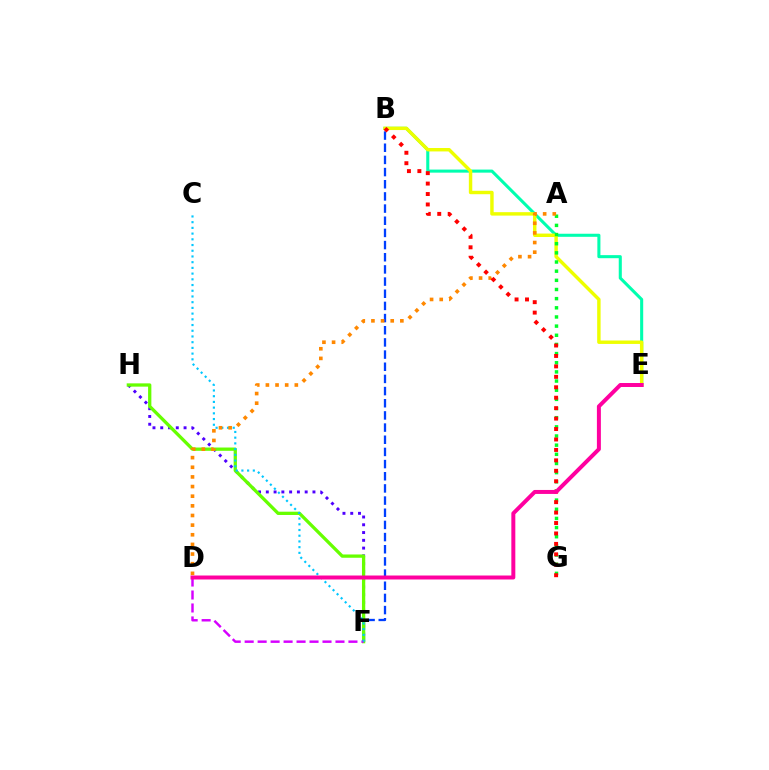{('B', 'E'): [{'color': '#00ffaf', 'line_style': 'solid', 'thickness': 2.21}, {'color': '#eeff00', 'line_style': 'solid', 'thickness': 2.47}], ('F', 'H'): [{'color': '#4f00ff', 'line_style': 'dotted', 'thickness': 2.11}, {'color': '#66ff00', 'line_style': 'solid', 'thickness': 2.36}], ('A', 'G'): [{'color': '#00ff27', 'line_style': 'dotted', 'thickness': 2.49}], ('B', 'F'): [{'color': '#003fff', 'line_style': 'dashed', 'thickness': 1.65}], ('D', 'F'): [{'color': '#d600ff', 'line_style': 'dashed', 'thickness': 1.76}], ('C', 'F'): [{'color': '#00c7ff', 'line_style': 'dotted', 'thickness': 1.55}], ('A', 'D'): [{'color': '#ff8800', 'line_style': 'dotted', 'thickness': 2.62}], ('B', 'G'): [{'color': '#ff0000', 'line_style': 'dotted', 'thickness': 2.84}], ('D', 'E'): [{'color': '#ff00a0', 'line_style': 'solid', 'thickness': 2.86}]}